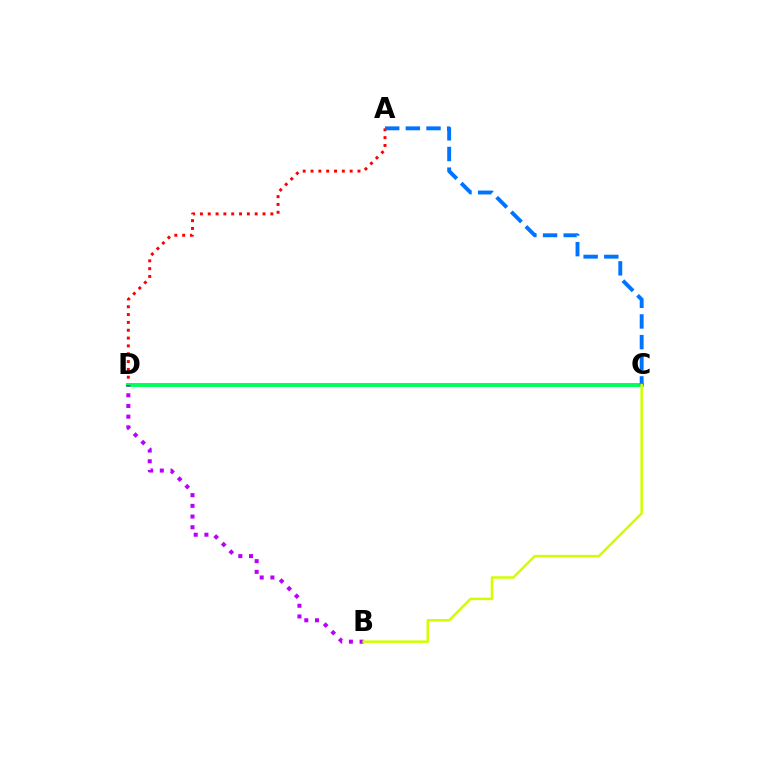{('A', 'D'): [{'color': '#ff0000', 'line_style': 'dotted', 'thickness': 2.13}], ('C', 'D'): [{'color': '#00ff5c', 'line_style': 'solid', 'thickness': 2.85}], ('A', 'C'): [{'color': '#0074ff', 'line_style': 'dashed', 'thickness': 2.81}], ('B', 'D'): [{'color': '#b900ff', 'line_style': 'dotted', 'thickness': 2.91}], ('B', 'C'): [{'color': '#d1ff00', 'line_style': 'solid', 'thickness': 1.81}]}